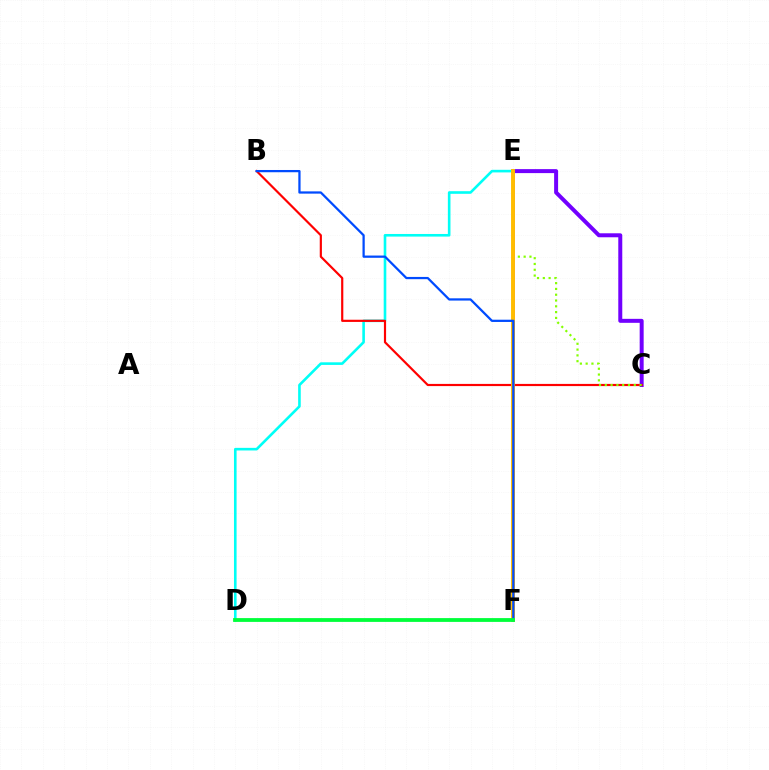{('C', 'E'): [{'color': '#7200ff', 'line_style': 'solid', 'thickness': 2.87}, {'color': '#84ff00', 'line_style': 'dotted', 'thickness': 1.57}], ('D', 'E'): [{'color': '#00fff6', 'line_style': 'solid', 'thickness': 1.88}], ('E', 'F'): [{'color': '#ff00cf', 'line_style': 'solid', 'thickness': 1.9}, {'color': '#ffbd00', 'line_style': 'solid', 'thickness': 2.81}], ('B', 'C'): [{'color': '#ff0000', 'line_style': 'solid', 'thickness': 1.57}], ('B', 'F'): [{'color': '#004bff', 'line_style': 'solid', 'thickness': 1.62}], ('D', 'F'): [{'color': '#00ff39', 'line_style': 'solid', 'thickness': 2.74}]}